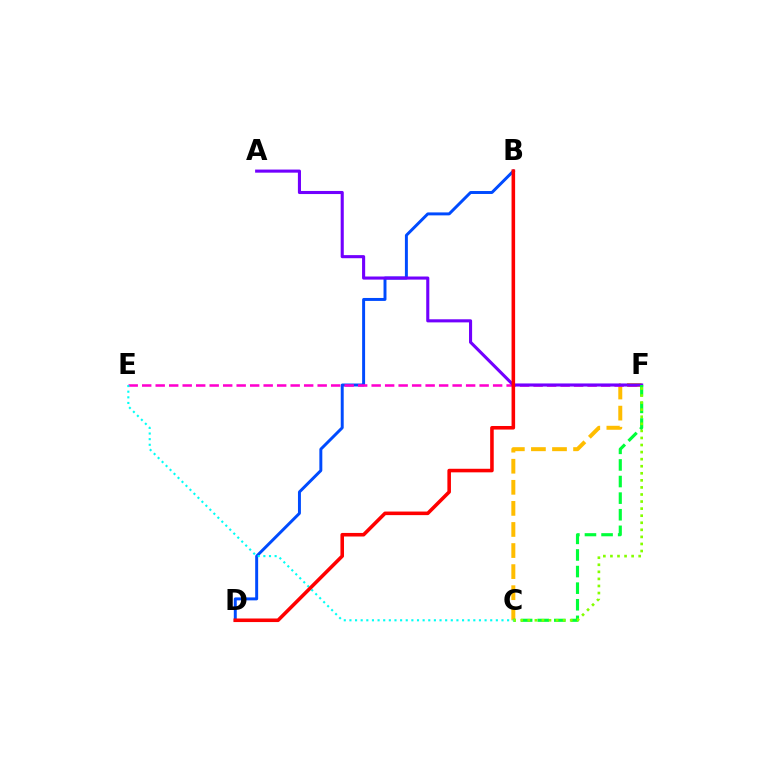{('C', 'F'): [{'color': '#ffbd00', 'line_style': 'dashed', 'thickness': 2.86}, {'color': '#00ff39', 'line_style': 'dashed', 'thickness': 2.26}, {'color': '#84ff00', 'line_style': 'dotted', 'thickness': 1.92}], ('B', 'D'): [{'color': '#004bff', 'line_style': 'solid', 'thickness': 2.13}, {'color': '#ff0000', 'line_style': 'solid', 'thickness': 2.57}], ('E', 'F'): [{'color': '#ff00cf', 'line_style': 'dashed', 'thickness': 1.83}], ('A', 'F'): [{'color': '#7200ff', 'line_style': 'solid', 'thickness': 2.23}], ('C', 'E'): [{'color': '#00fff6', 'line_style': 'dotted', 'thickness': 1.53}]}